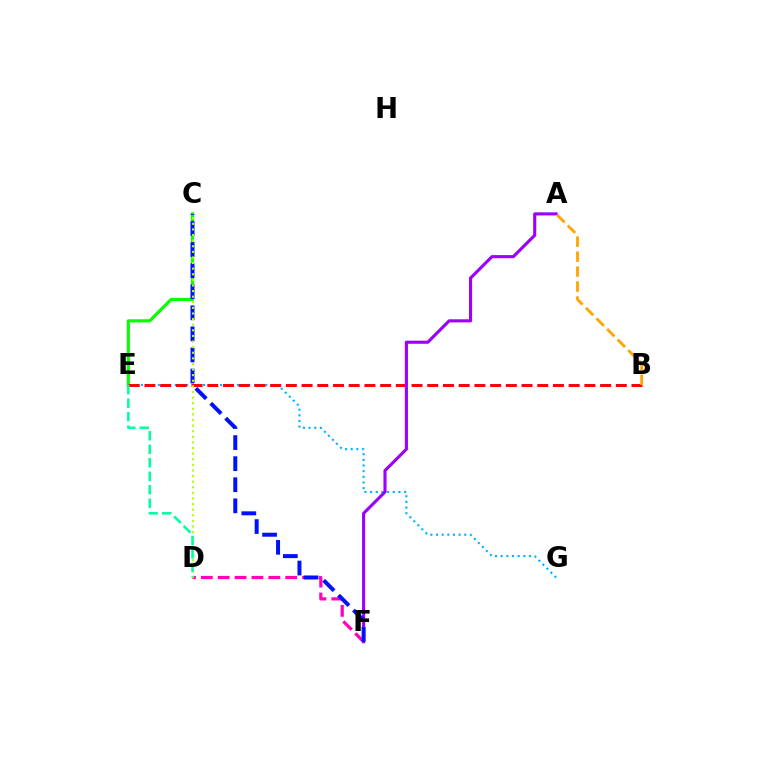{('E', 'G'): [{'color': '#00b5ff', 'line_style': 'dotted', 'thickness': 1.54}], ('C', 'E'): [{'color': '#08ff00', 'line_style': 'solid', 'thickness': 2.29}], ('B', 'E'): [{'color': '#ff0000', 'line_style': 'dashed', 'thickness': 2.13}], ('D', 'F'): [{'color': '#ff00bd', 'line_style': 'dashed', 'thickness': 2.29}], ('A', 'F'): [{'color': '#9b00ff', 'line_style': 'solid', 'thickness': 2.23}], ('C', 'F'): [{'color': '#0010ff', 'line_style': 'dashed', 'thickness': 2.86}], ('C', 'D'): [{'color': '#b3ff00', 'line_style': 'dotted', 'thickness': 1.52}], ('A', 'B'): [{'color': '#ffa500', 'line_style': 'dashed', 'thickness': 2.03}], ('D', 'E'): [{'color': '#00ff9d', 'line_style': 'dashed', 'thickness': 1.83}]}